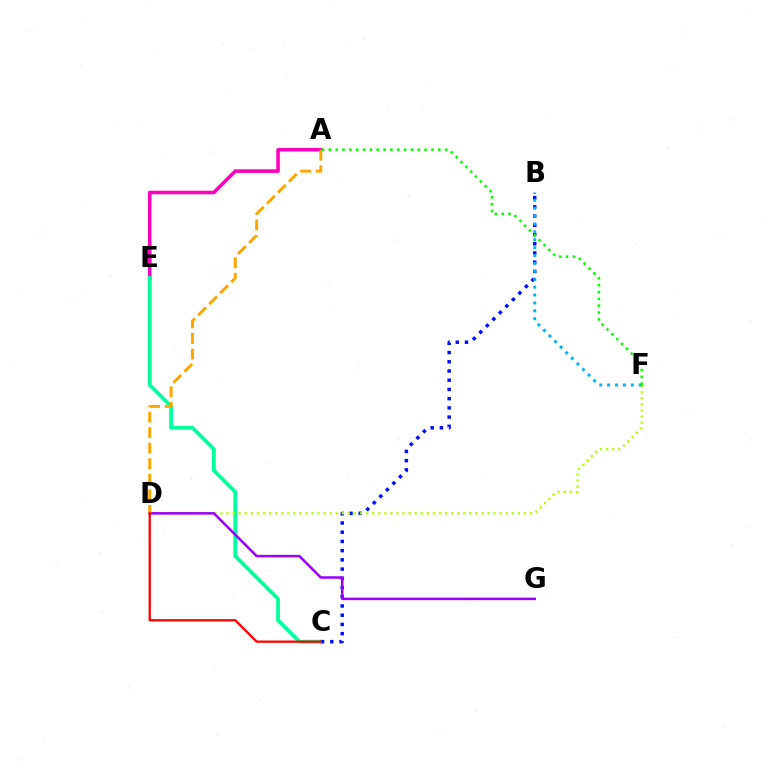{('A', 'E'): [{'color': '#ff00bd', 'line_style': 'solid', 'thickness': 2.59}], ('C', 'E'): [{'color': '#00ff9d', 'line_style': 'solid', 'thickness': 2.71}], ('B', 'C'): [{'color': '#0010ff', 'line_style': 'dotted', 'thickness': 2.51}], ('D', 'F'): [{'color': '#b3ff00', 'line_style': 'dotted', 'thickness': 1.65}], ('D', 'G'): [{'color': '#9b00ff', 'line_style': 'solid', 'thickness': 1.82}], ('A', 'D'): [{'color': '#ffa500', 'line_style': 'dashed', 'thickness': 2.11}], ('C', 'D'): [{'color': '#ff0000', 'line_style': 'solid', 'thickness': 1.65}], ('B', 'F'): [{'color': '#00b5ff', 'line_style': 'dotted', 'thickness': 2.14}], ('A', 'F'): [{'color': '#08ff00', 'line_style': 'dotted', 'thickness': 1.86}]}